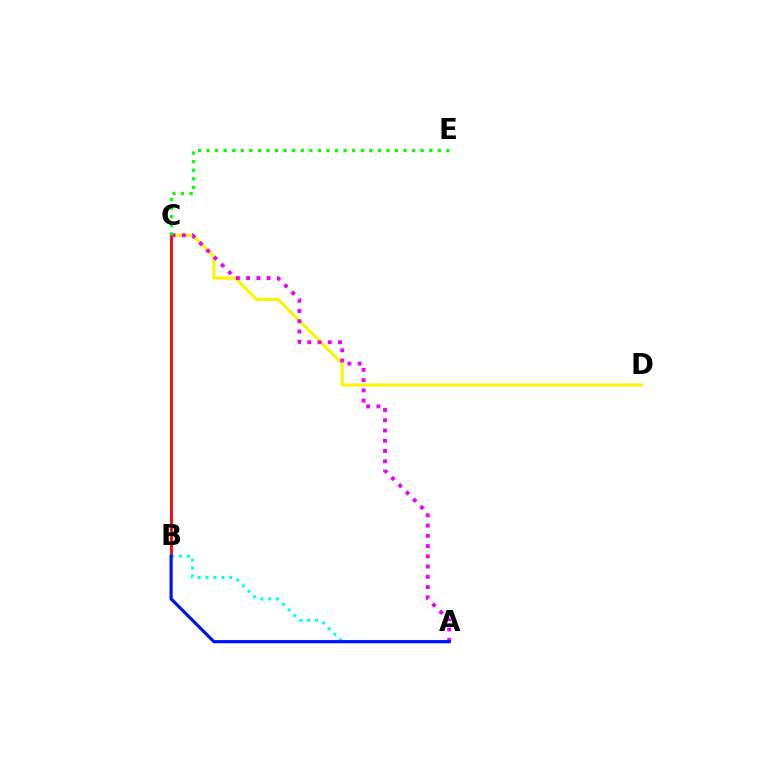{('C', 'D'): [{'color': '#fcf500', 'line_style': 'solid', 'thickness': 2.2}], ('B', 'C'): [{'color': '#ff0000', 'line_style': 'solid', 'thickness': 2.03}], ('A', 'C'): [{'color': '#ee00ff', 'line_style': 'dotted', 'thickness': 2.79}], ('A', 'B'): [{'color': '#00fff6', 'line_style': 'dotted', 'thickness': 2.16}, {'color': '#0010ff', 'line_style': 'solid', 'thickness': 2.29}], ('C', 'E'): [{'color': '#08ff00', 'line_style': 'dotted', 'thickness': 2.33}]}